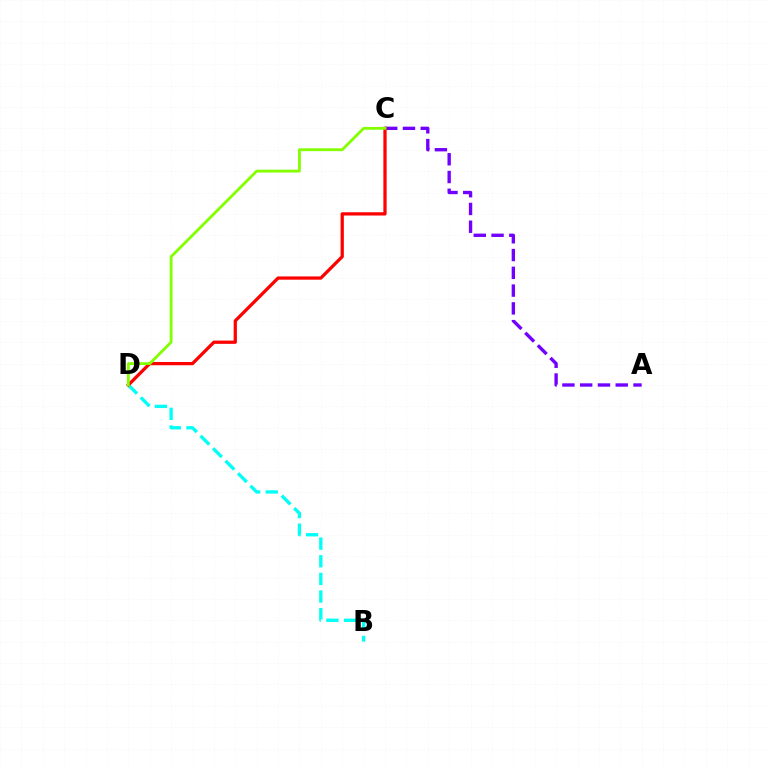{('B', 'D'): [{'color': '#00fff6', 'line_style': 'dashed', 'thickness': 2.4}], ('A', 'C'): [{'color': '#7200ff', 'line_style': 'dashed', 'thickness': 2.41}], ('C', 'D'): [{'color': '#ff0000', 'line_style': 'solid', 'thickness': 2.35}, {'color': '#84ff00', 'line_style': 'solid', 'thickness': 2.03}]}